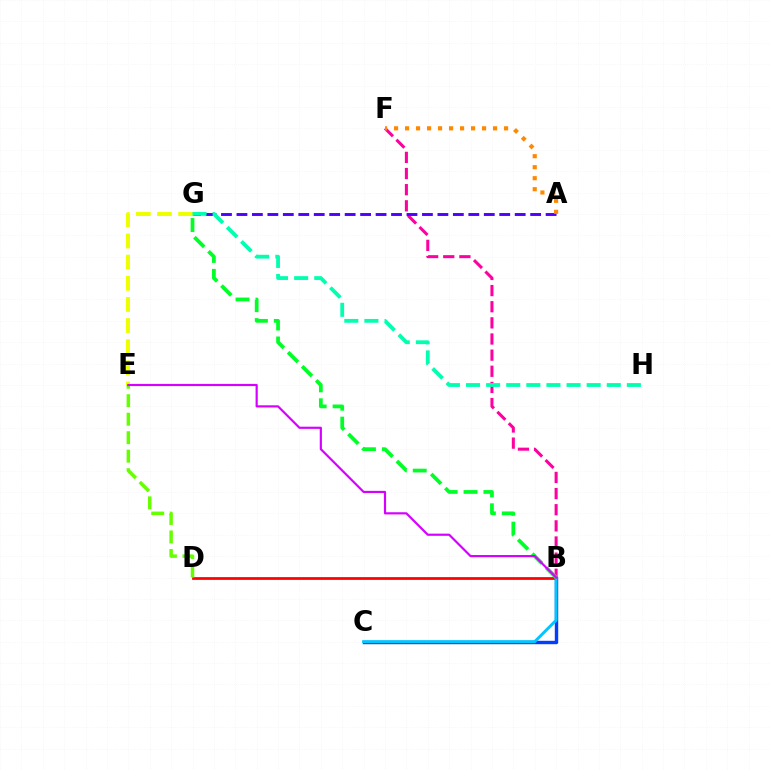{('B', 'D'): [{'color': '#ff0000', 'line_style': 'solid', 'thickness': 1.97}], ('B', 'F'): [{'color': '#ff00a0', 'line_style': 'dashed', 'thickness': 2.19}], ('D', 'E'): [{'color': '#66ff00', 'line_style': 'dashed', 'thickness': 2.51}], ('A', 'G'): [{'color': '#4f00ff', 'line_style': 'dashed', 'thickness': 2.1}], ('B', 'C'): [{'color': '#003fff', 'line_style': 'solid', 'thickness': 2.45}, {'color': '#00c7ff', 'line_style': 'solid', 'thickness': 2.11}], ('E', 'G'): [{'color': '#eeff00', 'line_style': 'dashed', 'thickness': 2.87}], ('G', 'H'): [{'color': '#00ffaf', 'line_style': 'dashed', 'thickness': 2.73}], ('A', 'F'): [{'color': '#ff8800', 'line_style': 'dotted', 'thickness': 2.99}], ('B', 'G'): [{'color': '#00ff27', 'line_style': 'dashed', 'thickness': 2.7}], ('B', 'E'): [{'color': '#d600ff', 'line_style': 'solid', 'thickness': 1.56}]}